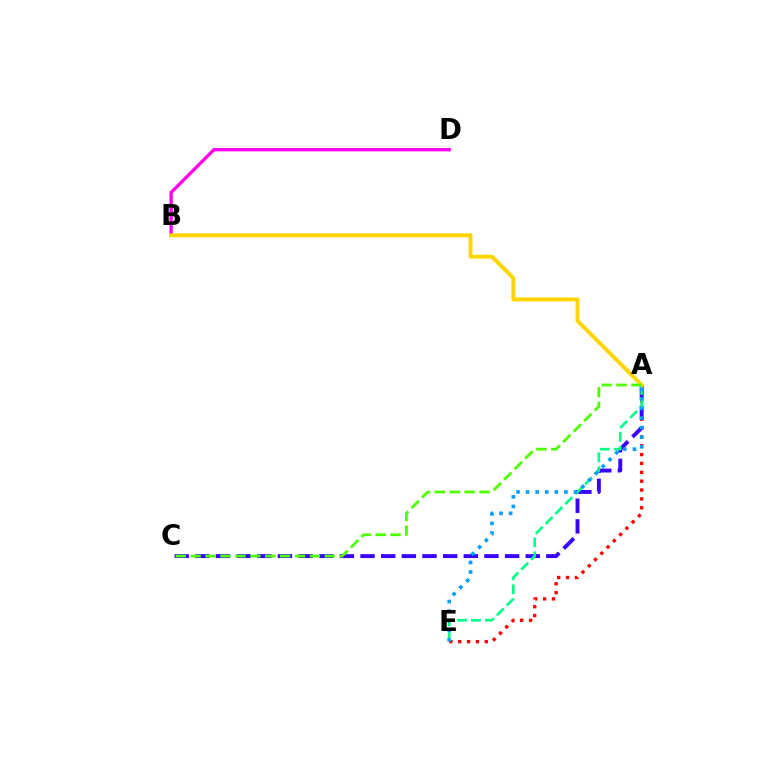{('B', 'D'): [{'color': '#ff00ed', 'line_style': 'solid', 'thickness': 2.4}], ('A', 'E'): [{'color': '#ff0000', 'line_style': 'dotted', 'thickness': 2.41}, {'color': '#00ff86', 'line_style': 'dashed', 'thickness': 1.9}, {'color': '#009eff', 'line_style': 'dotted', 'thickness': 2.6}], ('A', 'C'): [{'color': '#3700ff', 'line_style': 'dashed', 'thickness': 2.8}, {'color': '#4fff00', 'line_style': 'dashed', 'thickness': 2.03}], ('A', 'B'): [{'color': '#ffd500', 'line_style': 'solid', 'thickness': 2.82}]}